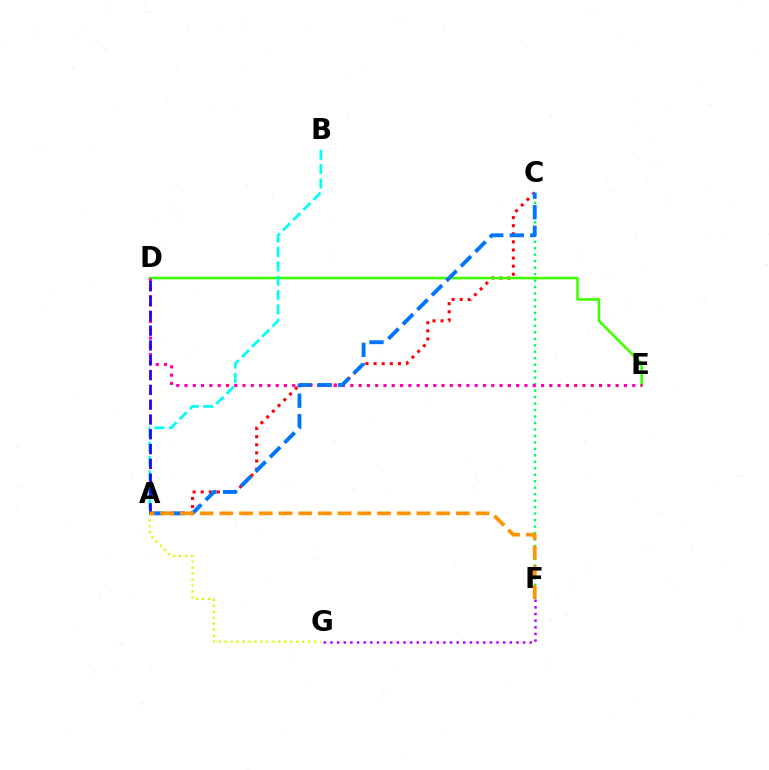{('A', 'C'): [{'color': '#ff0000', 'line_style': 'dotted', 'thickness': 2.2}, {'color': '#0074ff', 'line_style': 'dashed', 'thickness': 2.79}], ('A', 'G'): [{'color': '#d1ff00', 'line_style': 'dotted', 'thickness': 1.62}], ('C', 'F'): [{'color': '#00ff5c', 'line_style': 'dotted', 'thickness': 1.76}], ('D', 'E'): [{'color': '#3dff00', 'line_style': 'solid', 'thickness': 1.85}, {'color': '#ff00ac', 'line_style': 'dotted', 'thickness': 2.25}], ('A', 'B'): [{'color': '#00fff6', 'line_style': 'dashed', 'thickness': 1.95}], ('A', 'D'): [{'color': '#2500ff', 'line_style': 'dashed', 'thickness': 2.01}], ('F', 'G'): [{'color': '#b900ff', 'line_style': 'dotted', 'thickness': 1.8}], ('A', 'F'): [{'color': '#ff9400', 'line_style': 'dashed', 'thickness': 2.68}]}